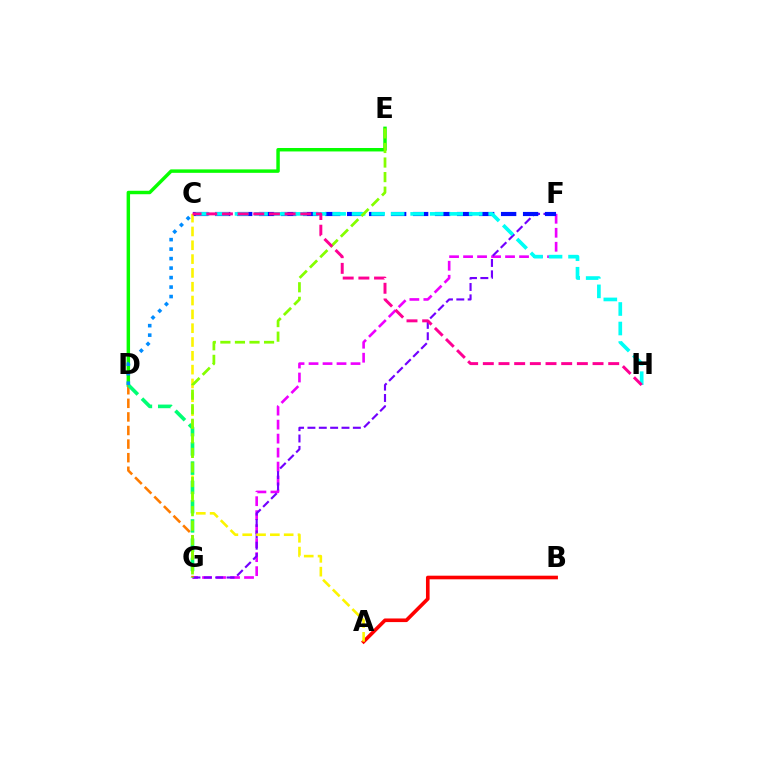{('A', 'B'): [{'color': '#ff0000', 'line_style': 'solid', 'thickness': 2.61}], ('F', 'G'): [{'color': '#ee00ff', 'line_style': 'dashed', 'thickness': 1.9}, {'color': '#7200ff', 'line_style': 'dashed', 'thickness': 1.54}], ('C', 'F'): [{'color': '#0010ff', 'line_style': 'dashed', 'thickness': 2.99}], ('D', 'E'): [{'color': '#08ff00', 'line_style': 'solid', 'thickness': 2.48}], ('D', 'G'): [{'color': '#ff7c00', 'line_style': 'dashed', 'thickness': 1.85}, {'color': '#00ff74', 'line_style': 'dashed', 'thickness': 2.62}], ('A', 'C'): [{'color': '#fcf500', 'line_style': 'dashed', 'thickness': 1.88}], ('C', 'H'): [{'color': '#00fff6', 'line_style': 'dashed', 'thickness': 2.65}, {'color': '#ff0094', 'line_style': 'dashed', 'thickness': 2.13}], ('C', 'D'): [{'color': '#008cff', 'line_style': 'dotted', 'thickness': 2.58}], ('E', 'G'): [{'color': '#84ff00', 'line_style': 'dashed', 'thickness': 1.98}]}